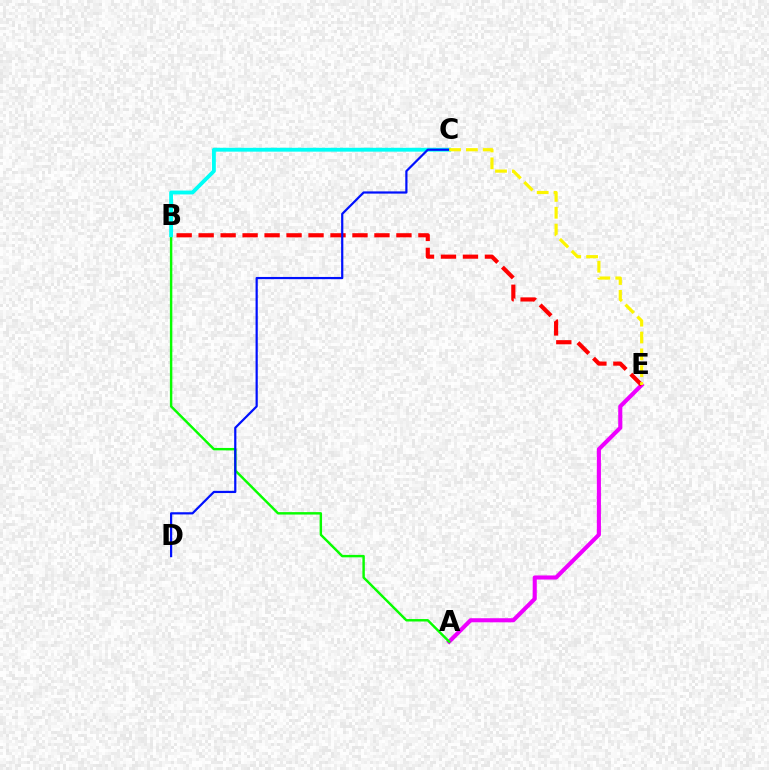{('A', 'E'): [{'color': '#ee00ff', 'line_style': 'solid', 'thickness': 2.95}], ('A', 'B'): [{'color': '#08ff00', 'line_style': 'solid', 'thickness': 1.75}], ('B', 'E'): [{'color': '#ff0000', 'line_style': 'dashed', 'thickness': 2.99}], ('B', 'C'): [{'color': '#00fff6', 'line_style': 'solid', 'thickness': 2.78}], ('C', 'D'): [{'color': '#0010ff', 'line_style': 'solid', 'thickness': 1.59}], ('C', 'E'): [{'color': '#fcf500', 'line_style': 'dashed', 'thickness': 2.29}]}